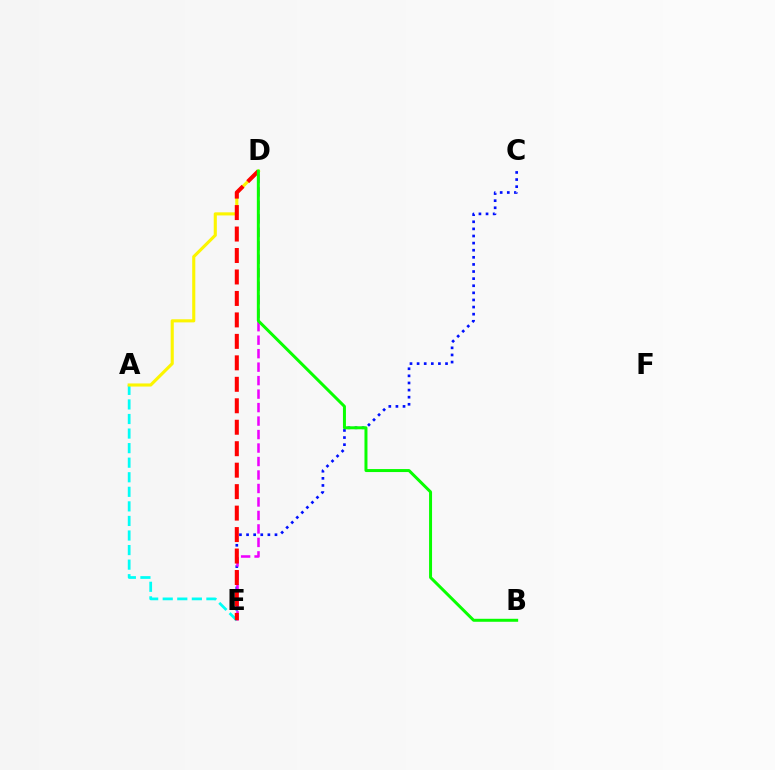{('A', 'E'): [{'color': '#00fff6', 'line_style': 'dashed', 'thickness': 1.98}], ('A', 'D'): [{'color': '#fcf500', 'line_style': 'solid', 'thickness': 2.24}], ('C', 'E'): [{'color': '#0010ff', 'line_style': 'dotted', 'thickness': 1.93}], ('D', 'E'): [{'color': '#ee00ff', 'line_style': 'dashed', 'thickness': 1.83}, {'color': '#ff0000', 'line_style': 'dashed', 'thickness': 2.92}], ('B', 'D'): [{'color': '#08ff00', 'line_style': 'solid', 'thickness': 2.15}]}